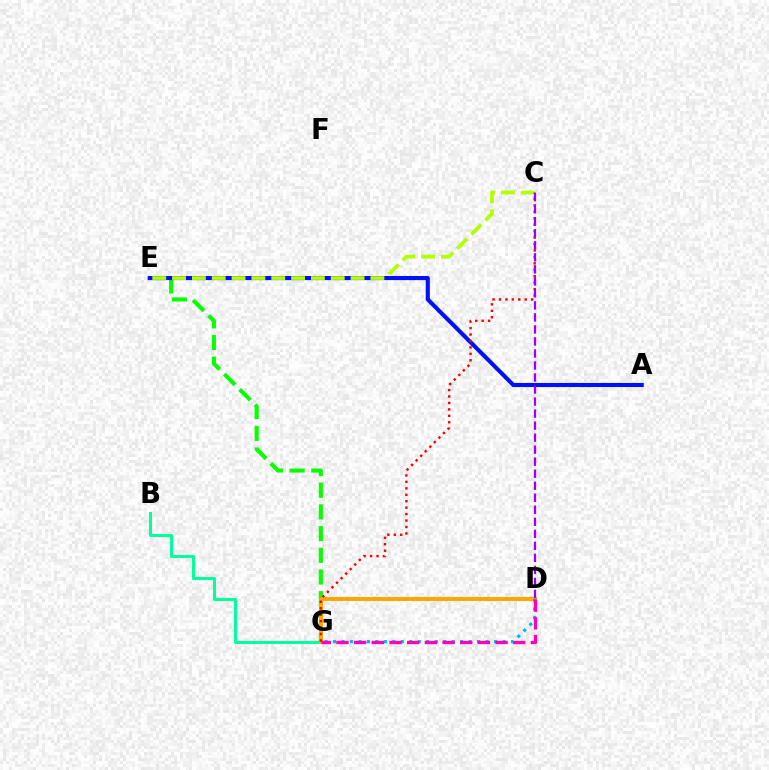{('B', 'G'): [{'color': '#00ff9d', 'line_style': 'solid', 'thickness': 2.17}], ('E', 'G'): [{'color': '#08ff00', 'line_style': 'dashed', 'thickness': 2.95}], ('D', 'G'): [{'color': '#ffa500', 'line_style': 'solid', 'thickness': 2.82}, {'color': '#00b5ff', 'line_style': 'dotted', 'thickness': 2.3}, {'color': '#ff00bd', 'line_style': 'dashed', 'thickness': 2.4}], ('A', 'E'): [{'color': '#0010ff', 'line_style': 'solid', 'thickness': 2.95}], ('C', 'E'): [{'color': '#b3ff00', 'line_style': 'dashed', 'thickness': 2.69}], ('C', 'G'): [{'color': '#ff0000', 'line_style': 'dotted', 'thickness': 1.75}], ('C', 'D'): [{'color': '#9b00ff', 'line_style': 'dashed', 'thickness': 1.63}]}